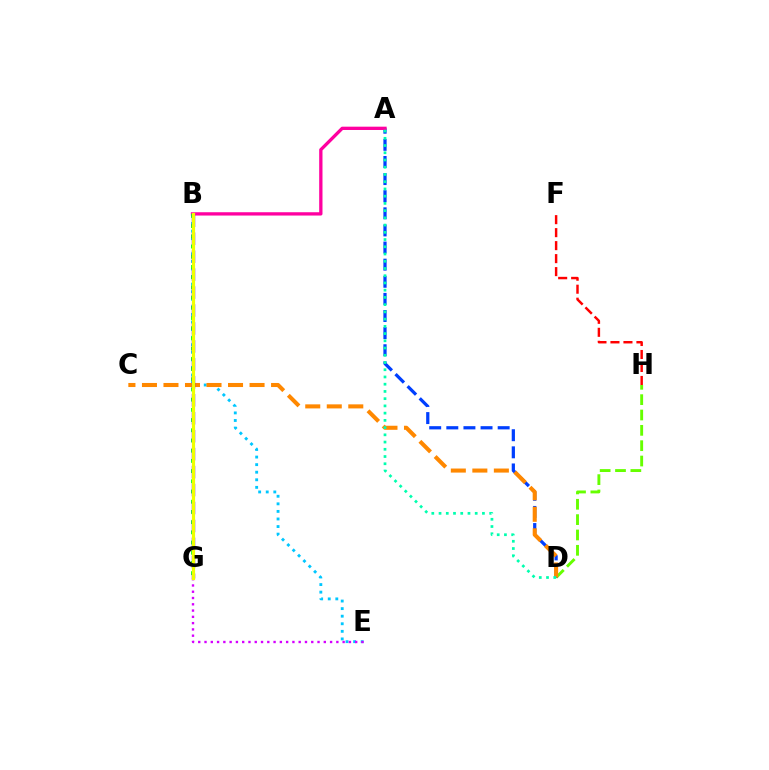{('B', 'E'): [{'color': '#00c7ff', 'line_style': 'dotted', 'thickness': 2.06}], ('D', 'H'): [{'color': '#66ff00', 'line_style': 'dashed', 'thickness': 2.08}], ('A', 'D'): [{'color': '#003fff', 'line_style': 'dashed', 'thickness': 2.33}, {'color': '#00ffaf', 'line_style': 'dotted', 'thickness': 1.97}], ('A', 'B'): [{'color': '#ff00a0', 'line_style': 'solid', 'thickness': 2.38}], ('B', 'G'): [{'color': '#00ff27', 'line_style': 'dotted', 'thickness': 2.77}, {'color': '#4f00ff', 'line_style': 'dashed', 'thickness': 2.44}, {'color': '#eeff00', 'line_style': 'solid', 'thickness': 2.31}], ('C', 'D'): [{'color': '#ff8800', 'line_style': 'dashed', 'thickness': 2.92}], ('F', 'H'): [{'color': '#ff0000', 'line_style': 'dashed', 'thickness': 1.76}], ('E', 'G'): [{'color': '#d600ff', 'line_style': 'dotted', 'thickness': 1.71}]}